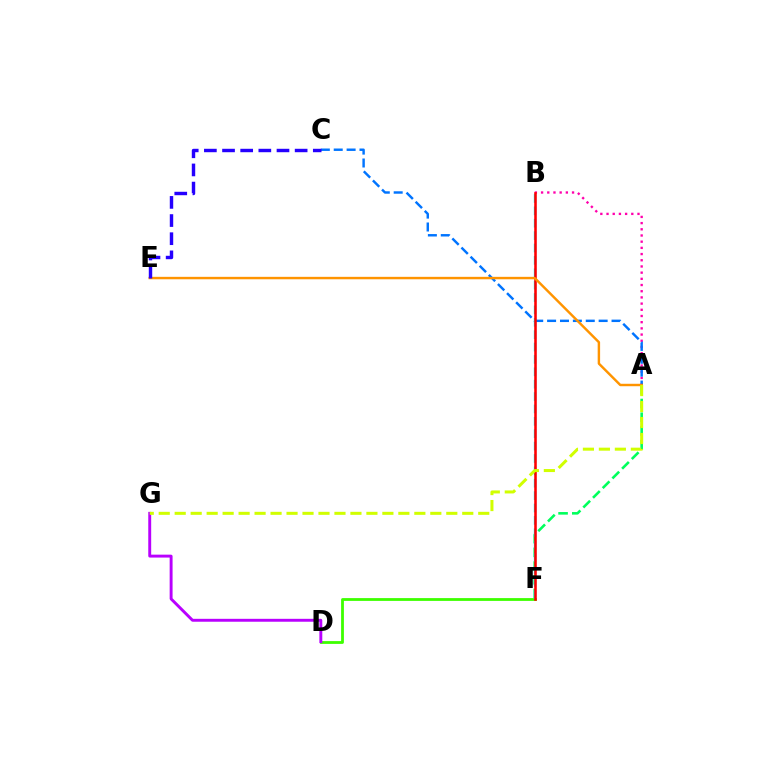{('A', 'F'): [{'color': '#00ff5c', 'line_style': 'dashed', 'thickness': 1.86}], ('A', 'B'): [{'color': '#ff00ac', 'line_style': 'dotted', 'thickness': 1.68}], ('D', 'F'): [{'color': '#3dff00', 'line_style': 'solid', 'thickness': 2.01}], ('A', 'C'): [{'color': '#0074ff', 'line_style': 'dashed', 'thickness': 1.75}], ('B', 'F'): [{'color': '#00fff6', 'line_style': 'dashed', 'thickness': 1.68}, {'color': '#ff0000', 'line_style': 'solid', 'thickness': 1.85}], ('D', 'G'): [{'color': '#b900ff', 'line_style': 'solid', 'thickness': 2.1}], ('A', 'E'): [{'color': '#ff9400', 'line_style': 'solid', 'thickness': 1.75}], ('A', 'G'): [{'color': '#d1ff00', 'line_style': 'dashed', 'thickness': 2.17}], ('C', 'E'): [{'color': '#2500ff', 'line_style': 'dashed', 'thickness': 2.47}]}